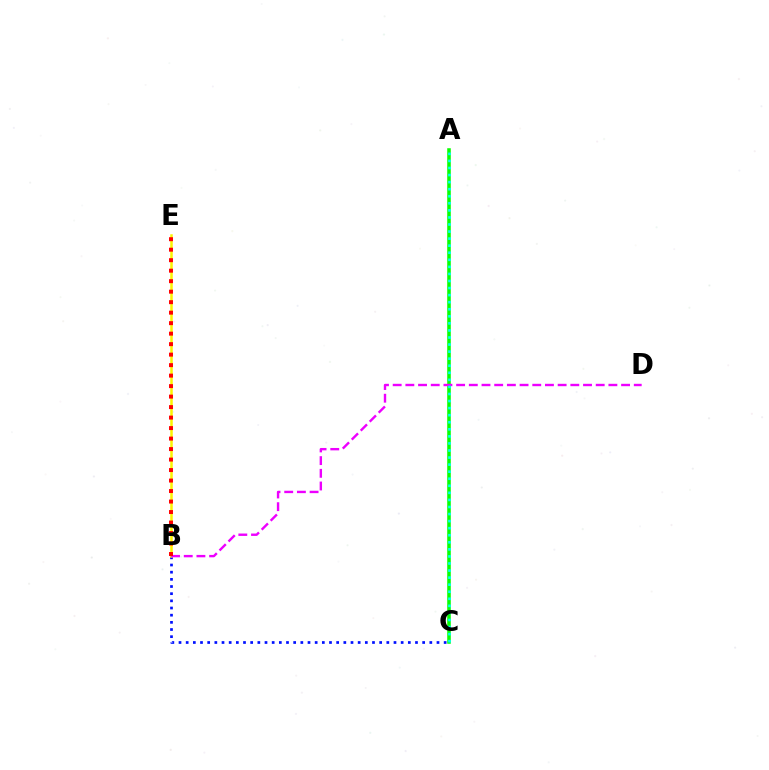{('A', 'C'): [{'color': '#08ff00', 'line_style': 'solid', 'thickness': 2.55}, {'color': '#00fff6', 'line_style': 'dotted', 'thickness': 1.92}], ('B', 'C'): [{'color': '#0010ff', 'line_style': 'dotted', 'thickness': 1.95}], ('B', 'E'): [{'color': '#fcf500', 'line_style': 'solid', 'thickness': 1.81}, {'color': '#ff0000', 'line_style': 'dotted', 'thickness': 2.85}], ('B', 'D'): [{'color': '#ee00ff', 'line_style': 'dashed', 'thickness': 1.72}]}